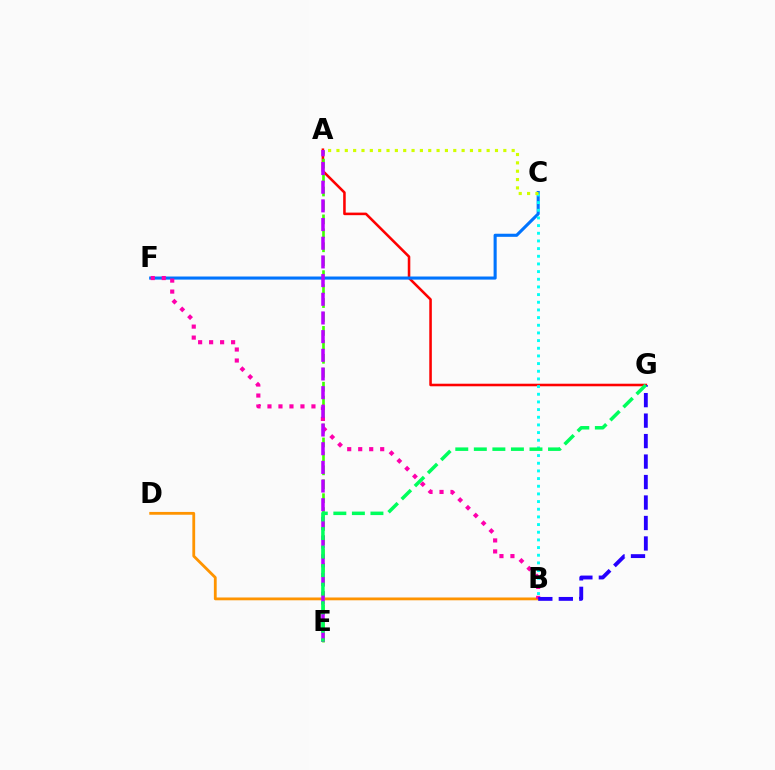{('A', 'G'): [{'color': '#ff0000', 'line_style': 'solid', 'thickness': 1.84}], ('A', 'E'): [{'color': '#3dff00', 'line_style': 'dashed', 'thickness': 1.89}, {'color': '#b900ff', 'line_style': 'dashed', 'thickness': 2.54}], ('B', 'D'): [{'color': '#ff9400', 'line_style': 'solid', 'thickness': 2.02}], ('C', 'F'): [{'color': '#0074ff', 'line_style': 'solid', 'thickness': 2.23}], ('B', 'C'): [{'color': '#00fff6', 'line_style': 'dotted', 'thickness': 2.08}], ('B', 'F'): [{'color': '#ff00ac', 'line_style': 'dotted', 'thickness': 2.99}], ('B', 'G'): [{'color': '#2500ff', 'line_style': 'dashed', 'thickness': 2.78}], ('E', 'G'): [{'color': '#00ff5c', 'line_style': 'dashed', 'thickness': 2.52}], ('A', 'C'): [{'color': '#d1ff00', 'line_style': 'dotted', 'thickness': 2.27}]}